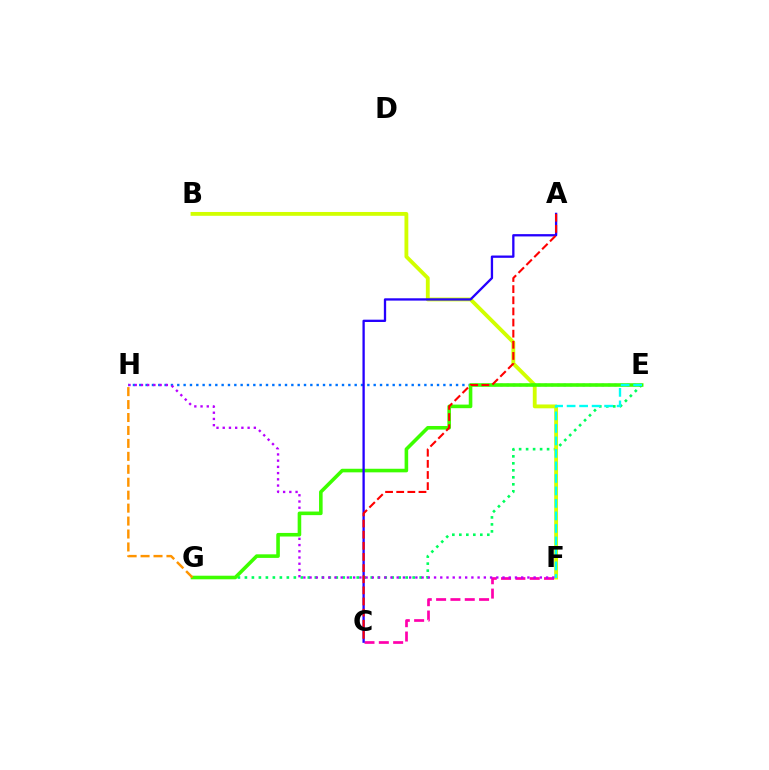{('E', 'G'): [{'color': '#00ff5c', 'line_style': 'dotted', 'thickness': 1.9}, {'color': '#3dff00', 'line_style': 'solid', 'thickness': 2.58}], ('C', 'F'): [{'color': '#ff00ac', 'line_style': 'dashed', 'thickness': 1.95}], ('B', 'F'): [{'color': '#d1ff00', 'line_style': 'solid', 'thickness': 2.76}], ('E', 'H'): [{'color': '#0074ff', 'line_style': 'dotted', 'thickness': 1.72}], ('F', 'H'): [{'color': '#b900ff', 'line_style': 'dotted', 'thickness': 1.69}], ('A', 'C'): [{'color': '#2500ff', 'line_style': 'solid', 'thickness': 1.66}, {'color': '#ff0000', 'line_style': 'dashed', 'thickness': 1.51}], ('G', 'H'): [{'color': '#ff9400', 'line_style': 'dashed', 'thickness': 1.76}], ('E', 'F'): [{'color': '#00fff6', 'line_style': 'dashed', 'thickness': 1.7}]}